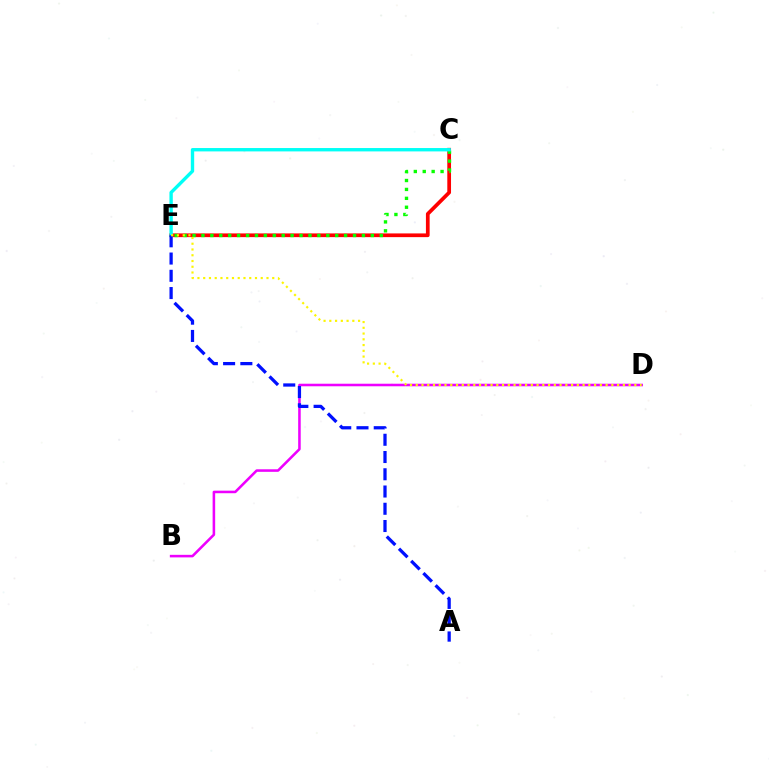{('C', 'E'): [{'color': '#ff0000', 'line_style': 'solid', 'thickness': 2.68}, {'color': '#08ff00', 'line_style': 'dotted', 'thickness': 2.42}, {'color': '#00fff6', 'line_style': 'solid', 'thickness': 2.43}], ('B', 'D'): [{'color': '#ee00ff', 'line_style': 'solid', 'thickness': 1.84}], ('A', 'E'): [{'color': '#0010ff', 'line_style': 'dashed', 'thickness': 2.34}], ('D', 'E'): [{'color': '#fcf500', 'line_style': 'dotted', 'thickness': 1.56}]}